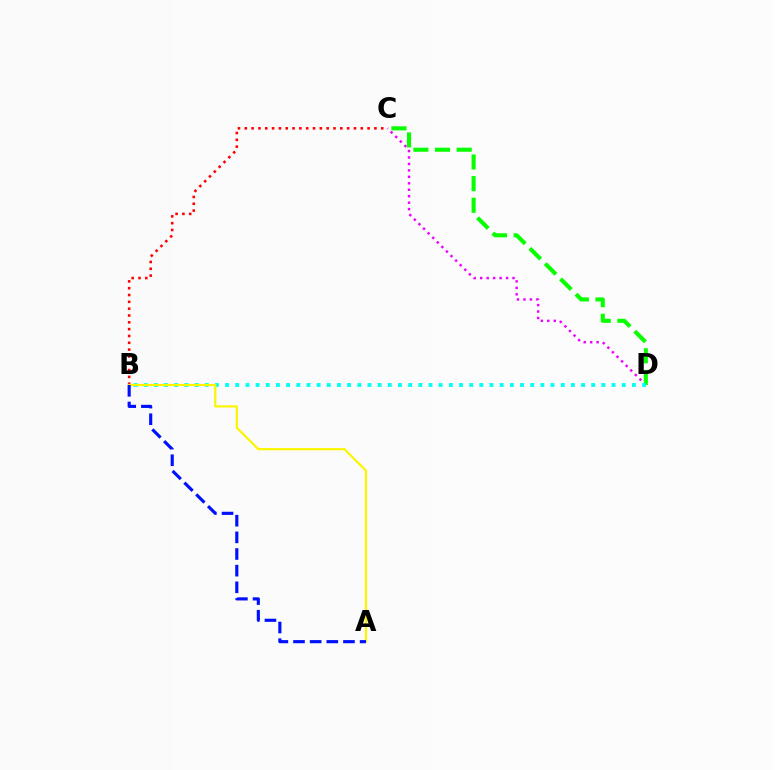{('B', 'C'): [{'color': '#ff0000', 'line_style': 'dotted', 'thickness': 1.85}], ('C', 'D'): [{'color': '#ee00ff', 'line_style': 'dotted', 'thickness': 1.76}, {'color': '#08ff00', 'line_style': 'dashed', 'thickness': 2.94}], ('B', 'D'): [{'color': '#00fff6', 'line_style': 'dotted', 'thickness': 2.76}], ('A', 'B'): [{'color': '#fcf500', 'line_style': 'solid', 'thickness': 1.59}, {'color': '#0010ff', 'line_style': 'dashed', 'thickness': 2.26}]}